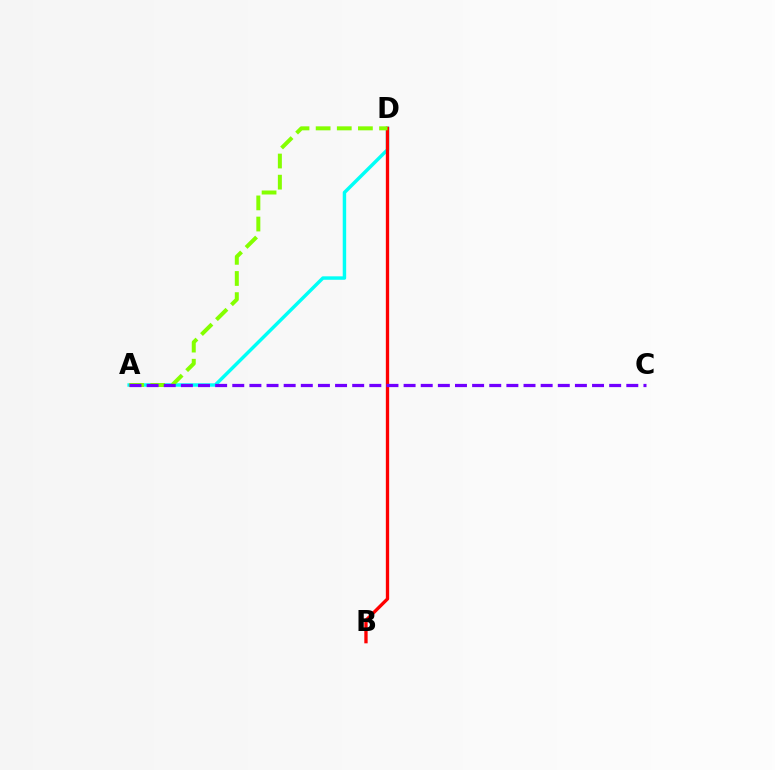{('A', 'D'): [{'color': '#00fff6', 'line_style': 'solid', 'thickness': 2.49}, {'color': '#84ff00', 'line_style': 'dashed', 'thickness': 2.87}], ('B', 'D'): [{'color': '#ff0000', 'line_style': 'solid', 'thickness': 2.38}], ('A', 'C'): [{'color': '#7200ff', 'line_style': 'dashed', 'thickness': 2.33}]}